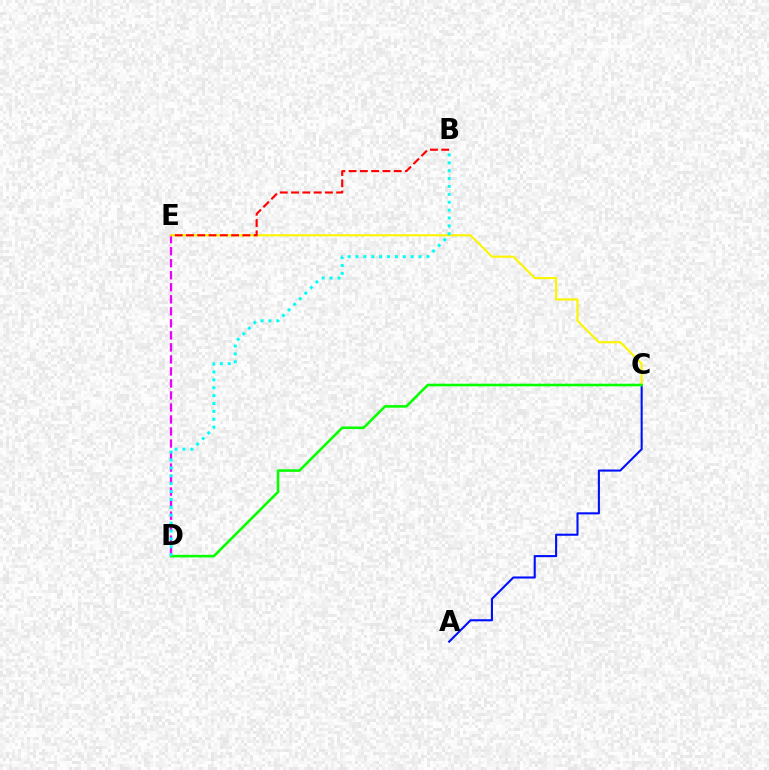{('D', 'E'): [{'color': '#ee00ff', 'line_style': 'dashed', 'thickness': 1.63}], ('A', 'C'): [{'color': '#0010ff', 'line_style': 'solid', 'thickness': 1.51}], ('C', 'E'): [{'color': '#fcf500', 'line_style': 'solid', 'thickness': 1.54}], ('B', 'E'): [{'color': '#ff0000', 'line_style': 'dashed', 'thickness': 1.53}], ('C', 'D'): [{'color': '#08ff00', 'line_style': 'solid', 'thickness': 1.86}], ('B', 'D'): [{'color': '#00fff6', 'line_style': 'dotted', 'thickness': 2.14}]}